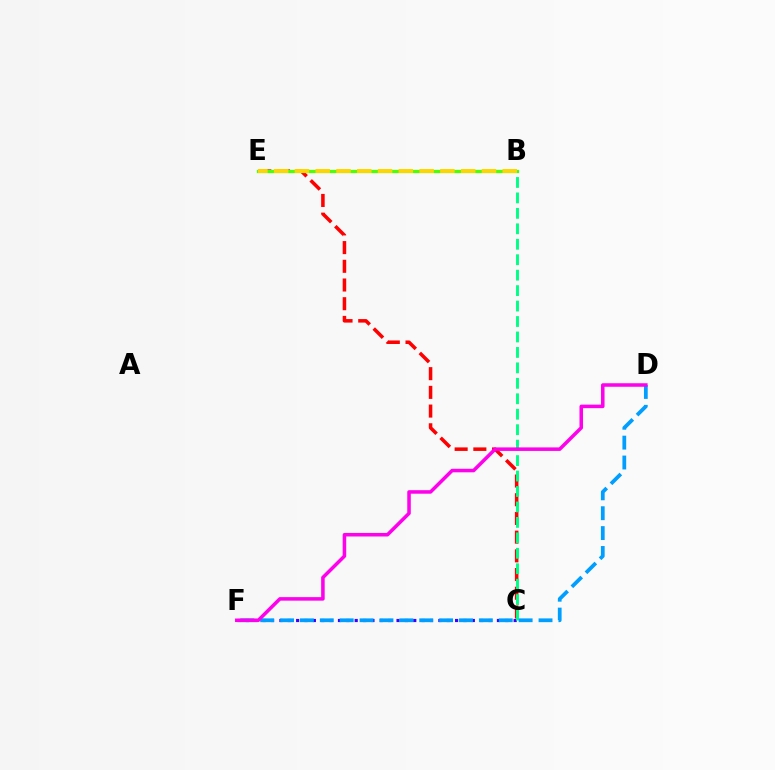{('C', 'E'): [{'color': '#ff0000', 'line_style': 'dashed', 'thickness': 2.54}], ('C', 'F'): [{'color': '#3700ff', 'line_style': 'dotted', 'thickness': 2.27}], ('B', 'E'): [{'color': '#4fff00', 'line_style': 'solid', 'thickness': 2.34}, {'color': '#ffd500', 'line_style': 'dashed', 'thickness': 2.82}], ('B', 'C'): [{'color': '#00ff86', 'line_style': 'dashed', 'thickness': 2.1}], ('D', 'F'): [{'color': '#009eff', 'line_style': 'dashed', 'thickness': 2.7}, {'color': '#ff00ed', 'line_style': 'solid', 'thickness': 2.54}]}